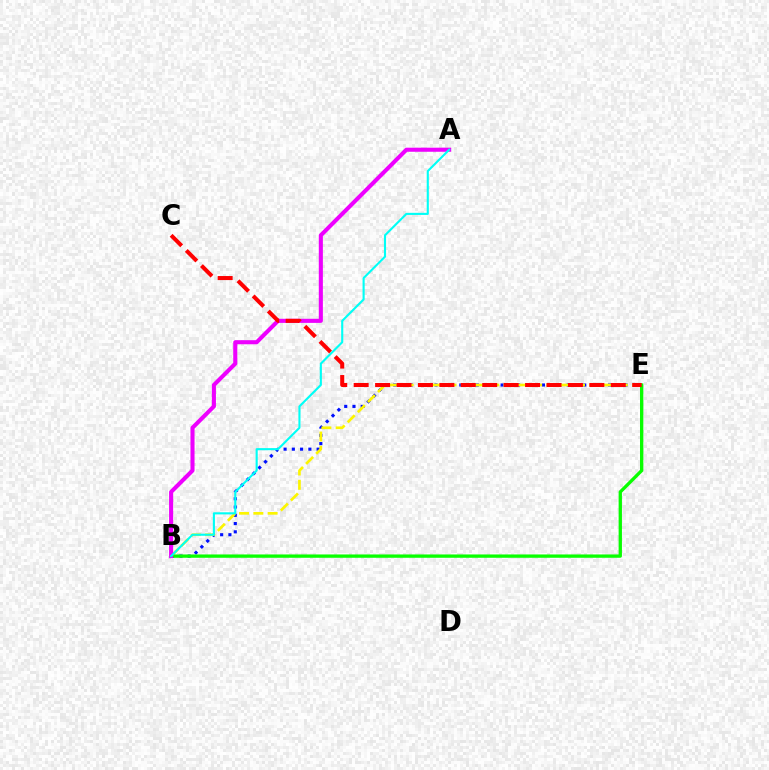{('B', 'E'): [{'color': '#0010ff', 'line_style': 'dotted', 'thickness': 2.24}, {'color': '#fcf500', 'line_style': 'dashed', 'thickness': 1.94}, {'color': '#08ff00', 'line_style': 'solid', 'thickness': 2.39}], ('A', 'B'): [{'color': '#ee00ff', 'line_style': 'solid', 'thickness': 2.94}, {'color': '#00fff6', 'line_style': 'solid', 'thickness': 1.52}], ('C', 'E'): [{'color': '#ff0000', 'line_style': 'dashed', 'thickness': 2.91}]}